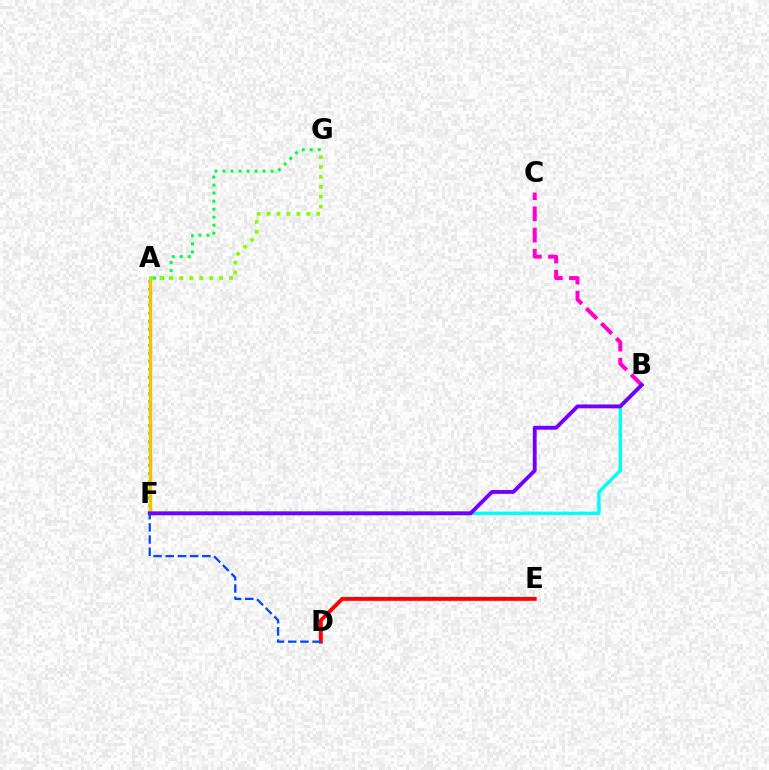{('F', 'G'): [{'color': '#00ff39', 'line_style': 'dotted', 'thickness': 2.18}], ('B', 'F'): [{'color': '#00fff6', 'line_style': 'solid', 'thickness': 2.46}, {'color': '#7200ff', 'line_style': 'solid', 'thickness': 2.78}], ('B', 'C'): [{'color': '#ff00cf', 'line_style': 'dashed', 'thickness': 2.88}], ('D', 'E'): [{'color': '#ff0000', 'line_style': 'solid', 'thickness': 2.82}], ('A', 'F'): [{'color': '#ffbd00', 'line_style': 'solid', 'thickness': 2.37}], ('D', 'F'): [{'color': '#004bff', 'line_style': 'dashed', 'thickness': 1.66}], ('A', 'G'): [{'color': '#84ff00', 'line_style': 'dotted', 'thickness': 2.7}]}